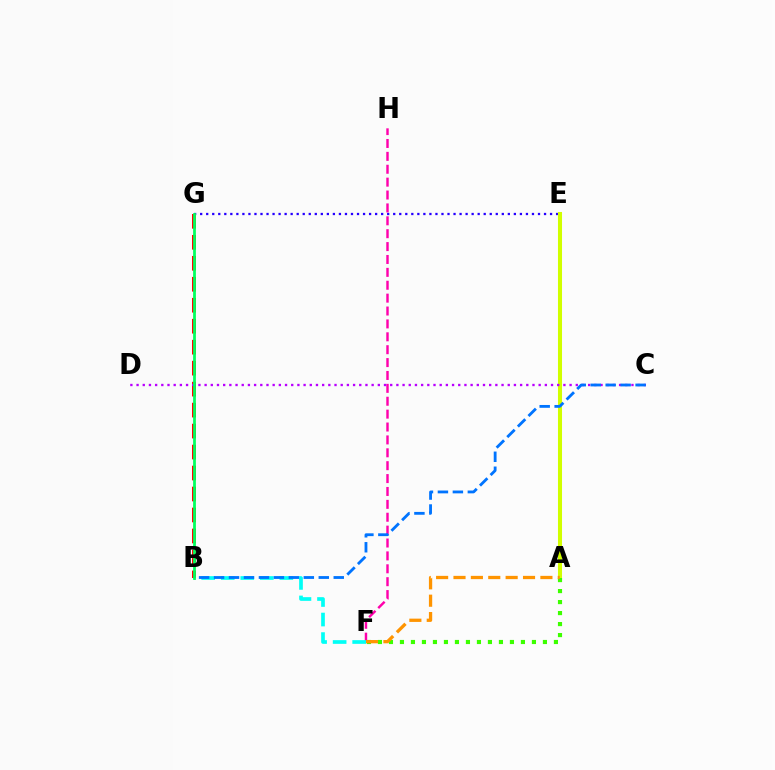{('F', 'H'): [{'color': '#ff00ac', 'line_style': 'dashed', 'thickness': 1.75}], ('E', 'G'): [{'color': '#2500ff', 'line_style': 'dotted', 'thickness': 1.64}], ('A', 'E'): [{'color': '#d1ff00', 'line_style': 'solid', 'thickness': 2.91}], ('B', 'G'): [{'color': '#ff0000', 'line_style': 'dashed', 'thickness': 2.85}, {'color': '#00ff5c', 'line_style': 'solid', 'thickness': 1.98}], ('A', 'F'): [{'color': '#3dff00', 'line_style': 'dotted', 'thickness': 2.99}, {'color': '#ff9400', 'line_style': 'dashed', 'thickness': 2.36}], ('B', 'F'): [{'color': '#00fff6', 'line_style': 'dashed', 'thickness': 2.66}], ('C', 'D'): [{'color': '#b900ff', 'line_style': 'dotted', 'thickness': 1.68}], ('B', 'C'): [{'color': '#0074ff', 'line_style': 'dashed', 'thickness': 2.03}]}